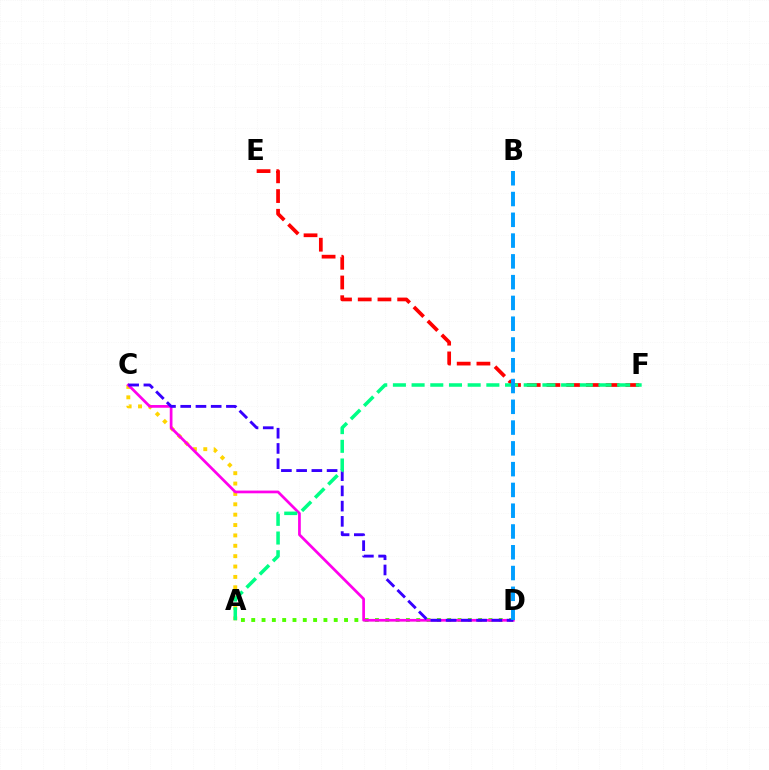{('A', 'C'): [{'color': '#ffd500', 'line_style': 'dotted', 'thickness': 2.82}], ('A', 'D'): [{'color': '#4fff00', 'line_style': 'dotted', 'thickness': 2.8}], ('E', 'F'): [{'color': '#ff0000', 'line_style': 'dashed', 'thickness': 2.68}], ('C', 'D'): [{'color': '#ff00ed', 'line_style': 'solid', 'thickness': 1.96}, {'color': '#3700ff', 'line_style': 'dashed', 'thickness': 2.07}], ('A', 'F'): [{'color': '#00ff86', 'line_style': 'dashed', 'thickness': 2.54}], ('B', 'D'): [{'color': '#009eff', 'line_style': 'dashed', 'thickness': 2.82}]}